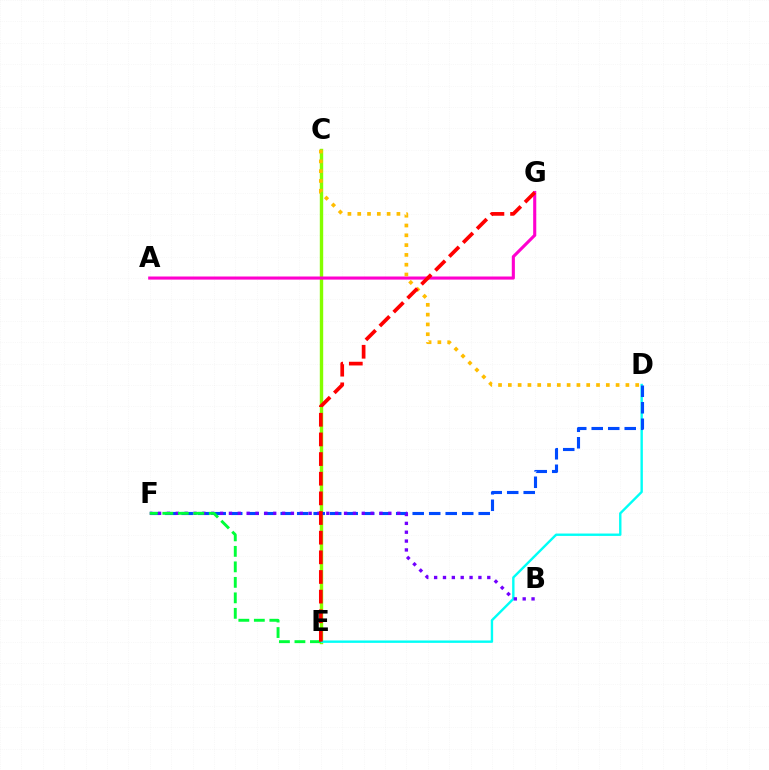{('C', 'E'): [{'color': '#84ff00', 'line_style': 'solid', 'thickness': 2.45}], ('D', 'E'): [{'color': '#00fff6', 'line_style': 'solid', 'thickness': 1.72}], ('D', 'F'): [{'color': '#004bff', 'line_style': 'dashed', 'thickness': 2.24}], ('A', 'G'): [{'color': '#ff00cf', 'line_style': 'solid', 'thickness': 2.23}], ('B', 'F'): [{'color': '#7200ff', 'line_style': 'dotted', 'thickness': 2.41}], ('C', 'D'): [{'color': '#ffbd00', 'line_style': 'dotted', 'thickness': 2.66}], ('E', 'F'): [{'color': '#00ff39', 'line_style': 'dashed', 'thickness': 2.11}], ('E', 'G'): [{'color': '#ff0000', 'line_style': 'dashed', 'thickness': 2.67}]}